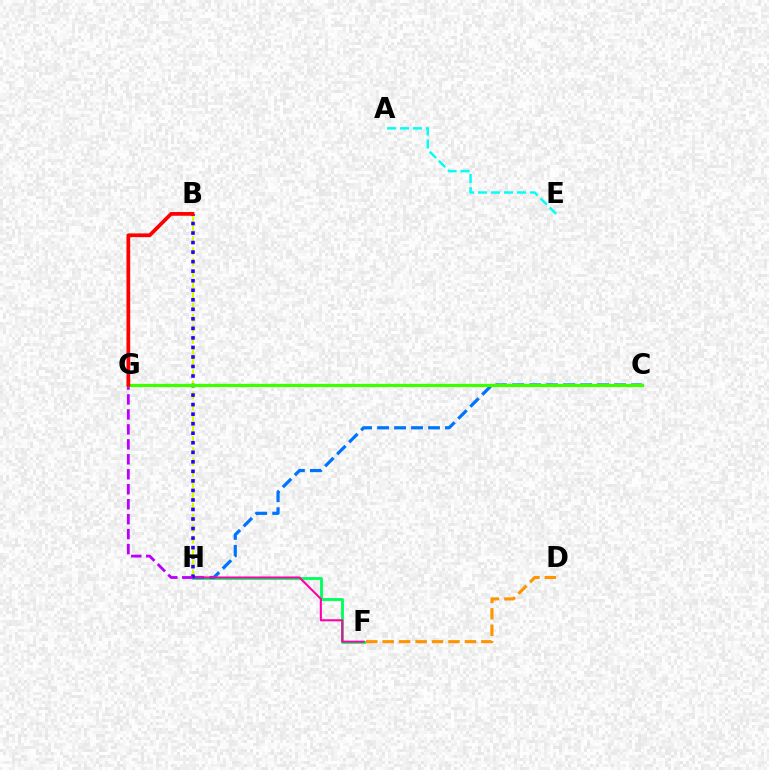{('B', 'H'): [{'color': '#d1ff00', 'line_style': 'dashed', 'thickness': 1.51}, {'color': '#2500ff', 'line_style': 'dotted', 'thickness': 2.59}], ('F', 'H'): [{'color': '#00ff5c', 'line_style': 'solid', 'thickness': 2.04}, {'color': '#ff00ac', 'line_style': 'solid', 'thickness': 1.51}], ('C', 'H'): [{'color': '#0074ff', 'line_style': 'dashed', 'thickness': 2.31}], ('G', 'H'): [{'color': '#b900ff', 'line_style': 'dashed', 'thickness': 2.03}], ('C', 'G'): [{'color': '#3dff00', 'line_style': 'solid', 'thickness': 2.34}], ('D', 'F'): [{'color': '#ff9400', 'line_style': 'dashed', 'thickness': 2.23}], ('B', 'G'): [{'color': '#ff0000', 'line_style': 'solid', 'thickness': 2.69}], ('A', 'E'): [{'color': '#00fff6', 'line_style': 'dashed', 'thickness': 1.76}]}